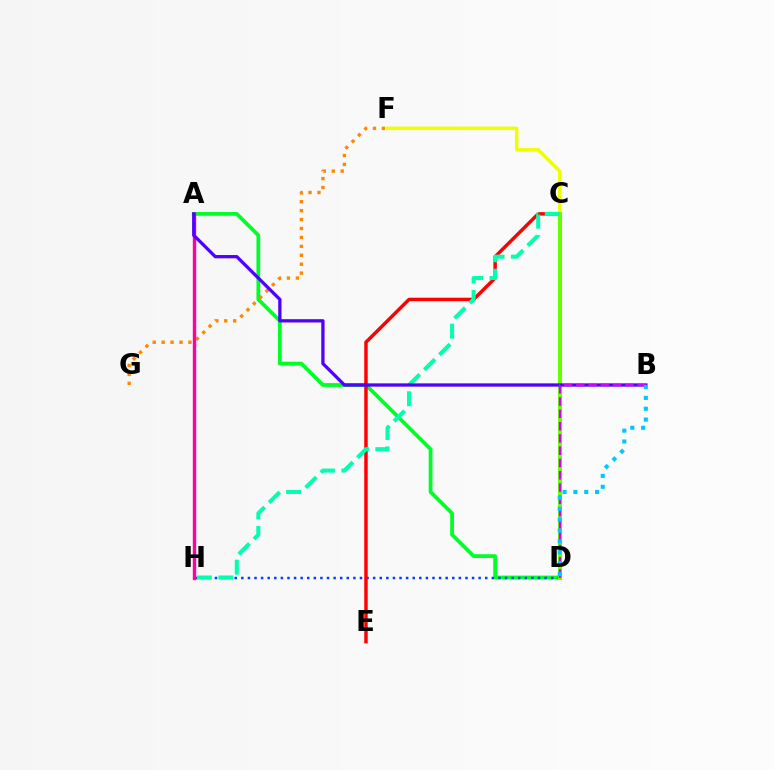{('C', 'F'): [{'color': '#eeff00', 'line_style': 'solid', 'thickness': 2.53}], ('A', 'D'): [{'color': '#00ff27', 'line_style': 'solid', 'thickness': 2.72}], ('D', 'H'): [{'color': '#003fff', 'line_style': 'dotted', 'thickness': 1.79}], ('C', 'E'): [{'color': '#ff0000', 'line_style': 'solid', 'thickness': 2.49}], ('C', 'D'): [{'color': '#66ff00', 'line_style': 'solid', 'thickness': 2.9}], ('C', 'H'): [{'color': '#00ffaf', 'line_style': 'dashed', 'thickness': 2.9}], ('F', 'G'): [{'color': '#ff8800', 'line_style': 'dotted', 'thickness': 2.43}], ('A', 'H'): [{'color': '#ff00a0', 'line_style': 'solid', 'thickness': 2.43}], ('A', 'B'): [{'color': '#4f00ff', 'line_style': 'solid', 'thickness': 2.36}], ('B', 'D'): [{'color': '#d600ff', 'line_style': 'dashed', 'thickness': 1.67}, {'color': '#00c7ff', 'line_style': 'dotted', 'thickness': 2.95}]}